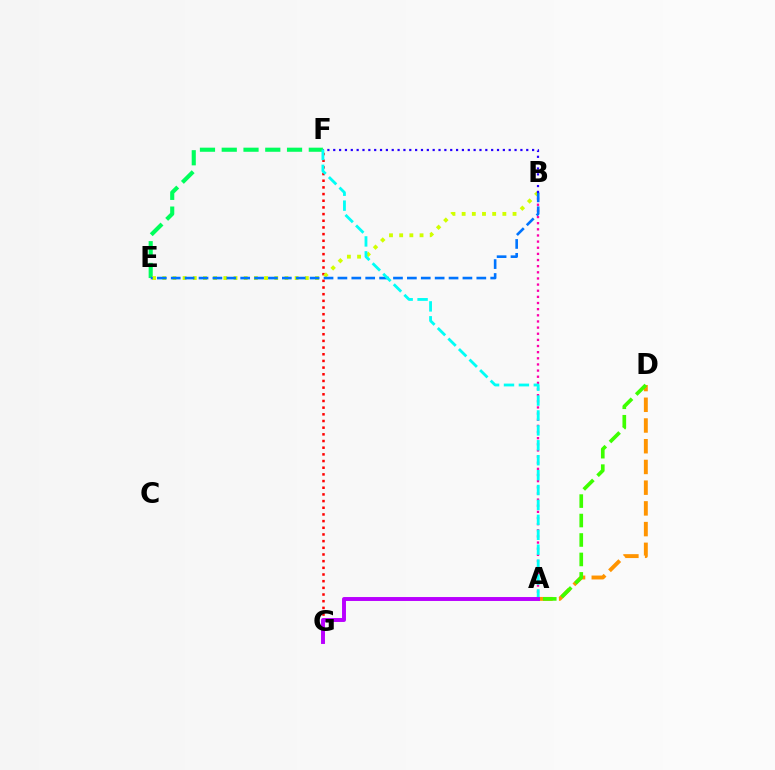{('F', 'G'): [{'color': '#ff0000', 'line_style': 'dotted', 'thickness': 1.81}], ('A', 'B'): [{'color': '#ff00ac', 'line_style': 'dotted', 'thickness': 1.67}], ('E', 'F'): [{'color': '#00ff5c', 'line_style': 'dashed', 'thickness': 2.96}], ('B', 'E'): [{'color': '#d1ff00', 'line_style': 'dotted', 'thickness': 2.77}, {'color': '#0074ff', 'line_style': 'dashed', 'thickness': 1.89}], ('A', 'D'): [{'color': '#ff9400', 'line_style': 'dashed', 'thickness': 2.81}, {'color': '#3dff00', 'line_style': 'dashed', 'thickness': 2.64}], ('B', 'F'): [{'color': '#2500ff', 'line_style': 'dotted', 'thickness': 1.59}], ('A', 'F'): [{'color': '#00fff6', 'line_style': 'dashed', 'thickness': 2.03}], ('A', 'G'): [{'color': '#b900ff', 'line_style': 'solid', 'thickness': 2.83}]}